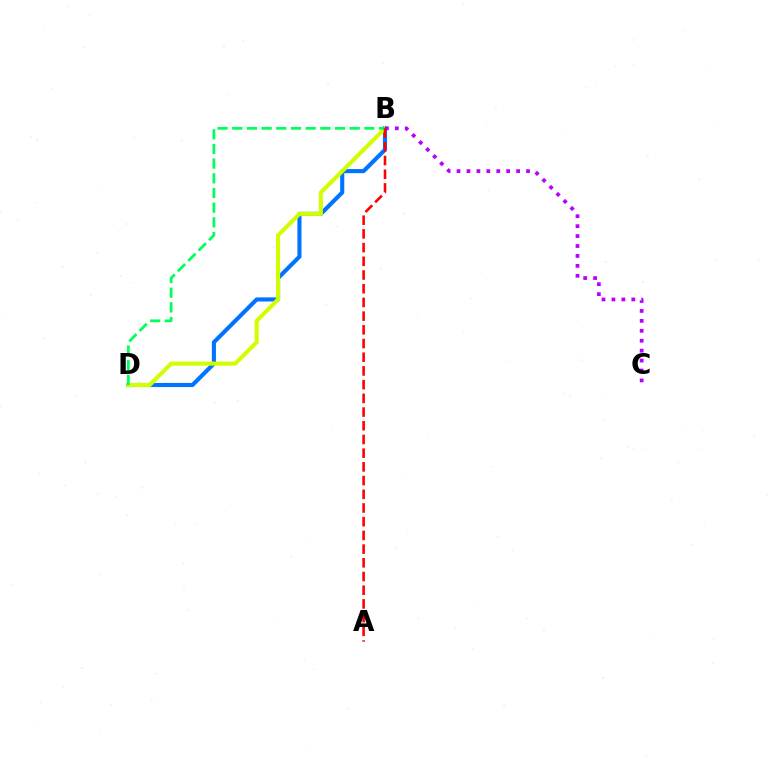{('B', 'D'): [{'color': '#0074ff', 'line_style': 'solid', 'thickness': 2.96}, {'color': '#d1ff00', 'line_style': 'solid', 'thickness': 2.95}, {'color': '#00ff5c', 'line_style': 'dashed', 'thickness': 1.99}], ('B', 'C'): [{'color': '#b900ff', 'line_style': 'dotted', 'thickness': 2.7}], ('A', 'B'): [{'color': '#ff0000', 'line_style': 'dashed', 'thickness': 1.86}]}